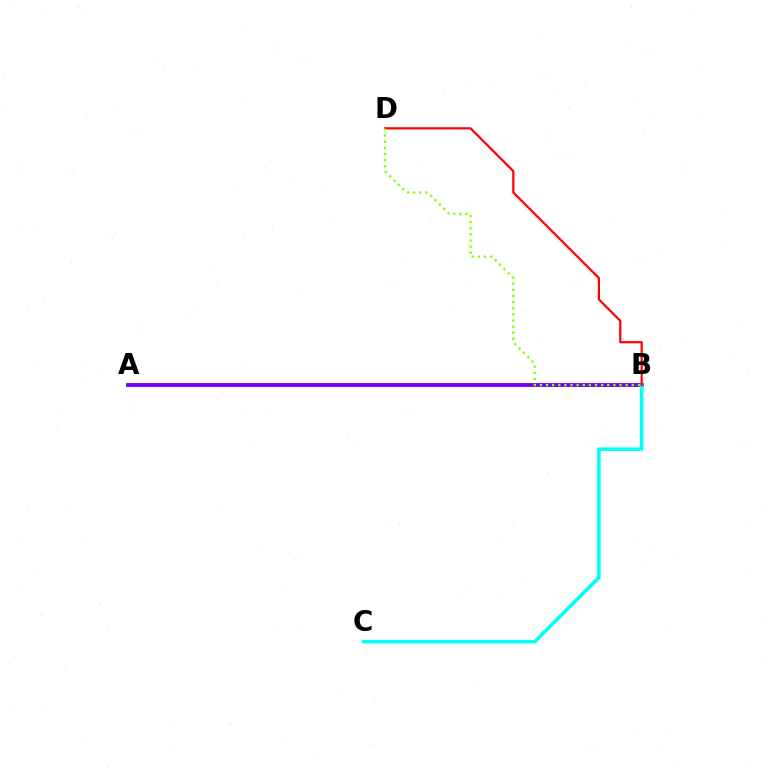{('A', 'B'): [{'color': '#7200ff', 'line_style': 'solid', 'thickness': 2.78}], ('B', 'C'): [{'color': '#00fff6', 'line_style': 'solid', 'thickness': 2.55}], ('B', 'D'): [{'color': '#ff0000', 'line_style': 'solid', 'thickness': 1.6}, {'color': '#84ff00', 'line_style': 'dotted', 'thickness': 1.66}]}